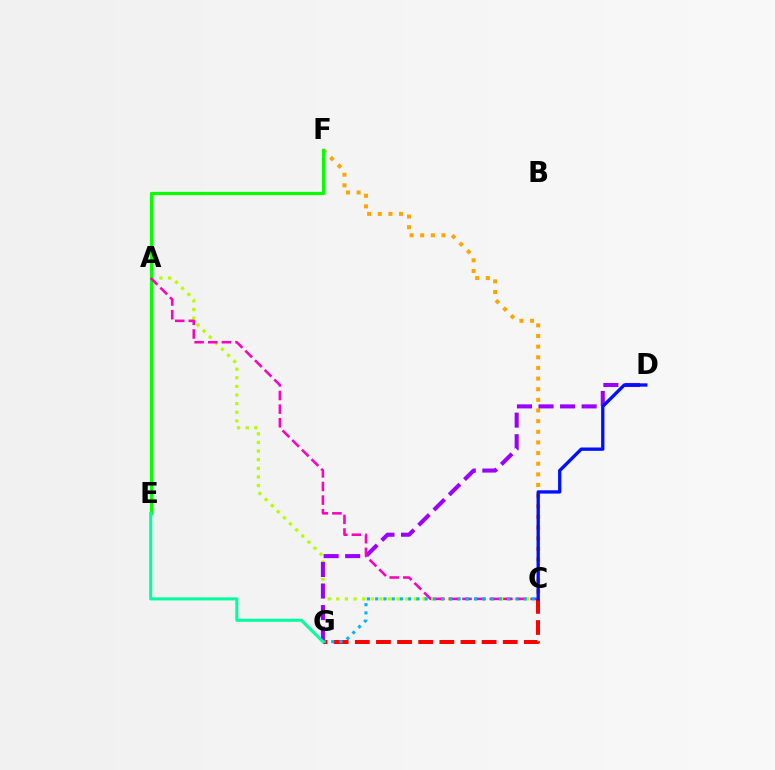{('C', 'F'): [{'color': '#ffa500', 'line_style': 'dotted', 'thickness': 2.89}], ('A', 'C'): [{'color': '#b3ff00', 'line_style': 'dotted', 'thickness': 2.34}, {'color': '#ff00bd', 'line_style': 'dashed', 'thickness': 1.85}], ('E', 'F'): [{'color': '#08ff00', 'line_style': 'solid', 'thickness': 2.31}], ('D', 'G'): [{'color': '#9b00ff', 'line_style': 'dashed', 'thickness': 2.93}], ('C', 'G'): [{'color': '#ff0000', 'line_style': 'dashed', 'thickness': 2.87}, {'color': '#00b5ff', 'line_style': 'dotted', 'thickness': 2.24}], ('E', 'G'): [{'color': '#00ff9d', 'line_style': 'solid', 'thickness': 2.2}], ('C', 'D'): [{'color': '#0010ff', 'line_style': 'solid', 'thickness': 2.39}]}